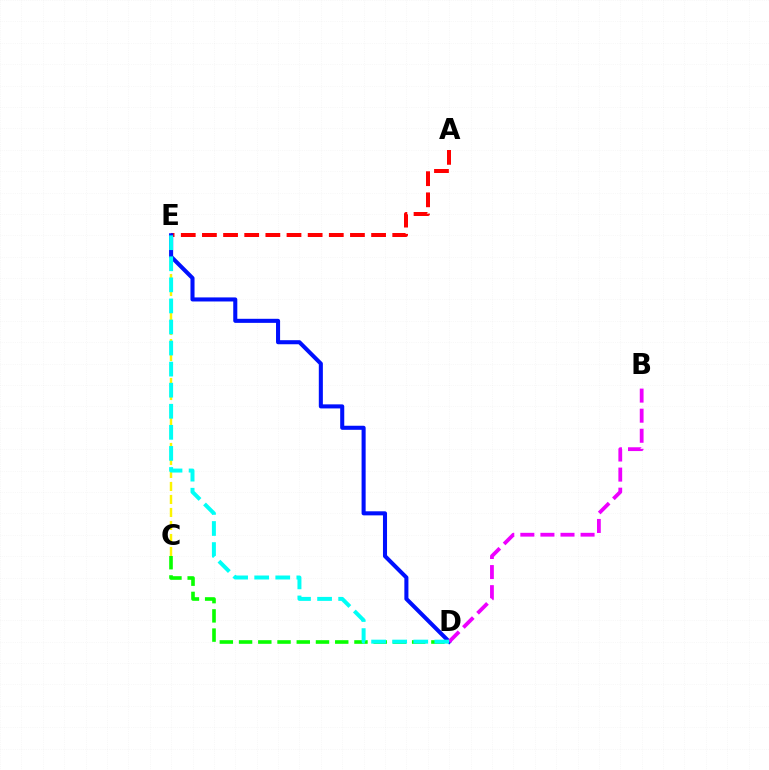{('C', 'D'): [{'color': '#08ff00', 'line_style': 'dashed', 'thickness': 2.61}], ('C', 'E'): [{'color': '#fcf500', 'line_style': 'dashed', 'thickness': 1.77}], ('A', 'E'): [{'color': '#ff0000', 'line_style': 'dashed', 'thickness': 2.87}], ('D', 'E'): [{'color': '#0010ff', 'line_style': 'solid', 'thickness': 2.92}, {'color': '#00fff6', 'line_style': 'dashed', 'thickness': 2.86}], ('B', 'D'): [{'color': '#ee00ff', 'line_style': 'dashed', 'thickness': 2.73}]}